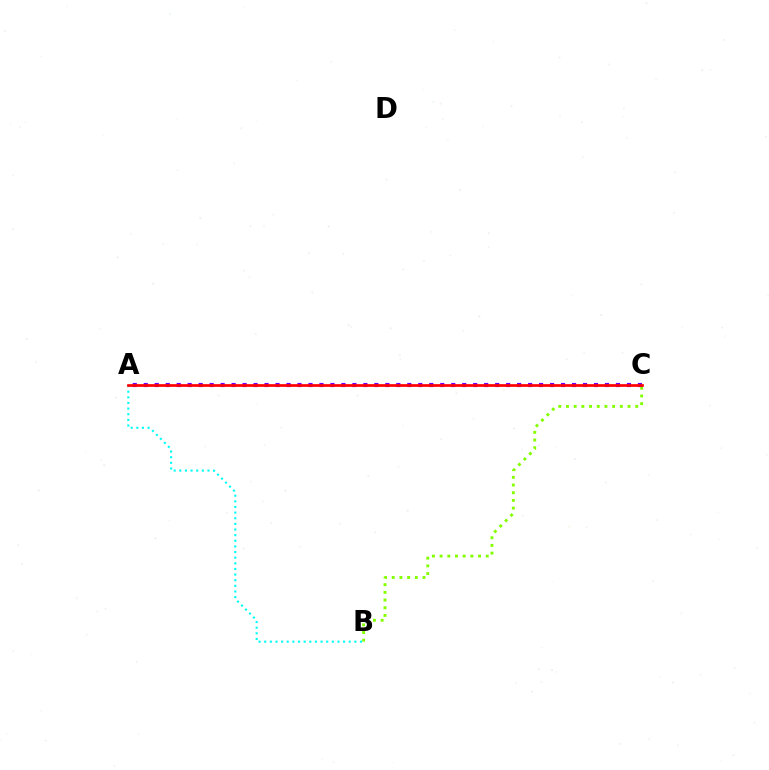{('B', 'C'): [{'color': '#84ff00', 'line_style': 'dotted', 'thickness': 2.09}], ('A', 'B'): [{'color': '#00fff6', 'line_style': 'dotted', 'thickness': 1.53}], ('A', 'C'): [{'color': '#7200ff', 'line_style': 'dotted', 'thickness': 2.98}, {'color': '#ff0000', 'line_style': 'solid', 'thickness': 1.95}]}